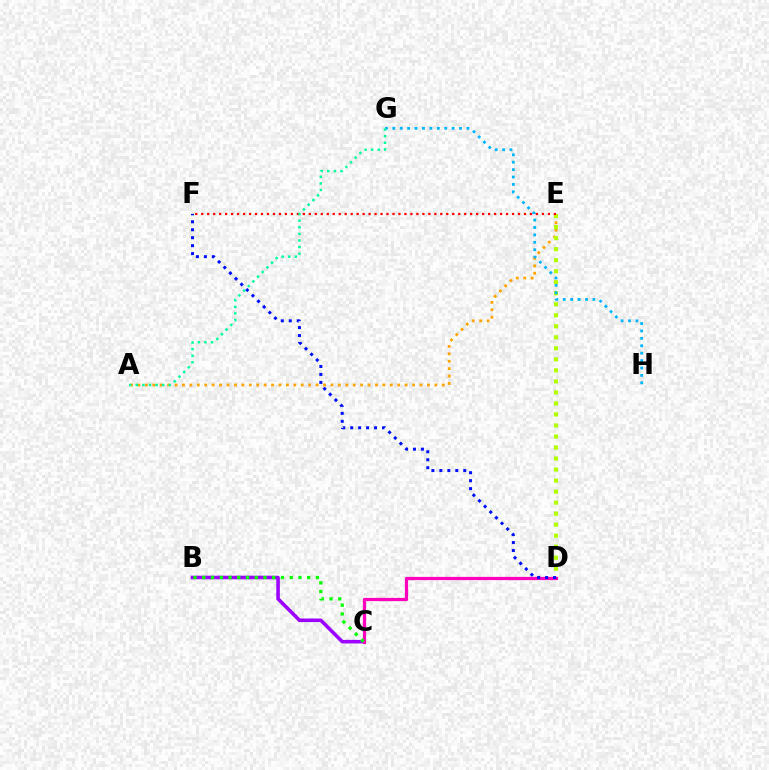{('B', 'C'): [{'color': '#9b00ff', 'line_style': 'solid', 'thickness': 2.56}, {'color': '#08ff00', 'line_style': 'dotted', 'thickness': 2.38}], ('A', 'E'): [{'color': '#ffa500', 'line_style': 'dotted', 'thickness': 2.02}], ('D', 'E'): [{'color': '#b3ff00', 'line_style': 'dotted', 'thickness': 2.99}], ('G', 'H'): [{'color': '#00b5ff', 'line_style': 'dotted', 'thickness': 2.01}], ('C', 'D'): [{'color': '#ff00bd', 'line_style': 'solid', 'thickness': 2.32}], ('E', 'F'): [{'color': '#ff0000', 'line_style': 'dotted', 'thickness': 1.62}], ('A', 'G'): [{'color': '#00ff9d', 'line_style': 'dotted', 'thickness': 1.79}], ('D', 'F'): [{'color': '#0010ff', 'line_style': 'dotted', 'thickness': 2.16}]}